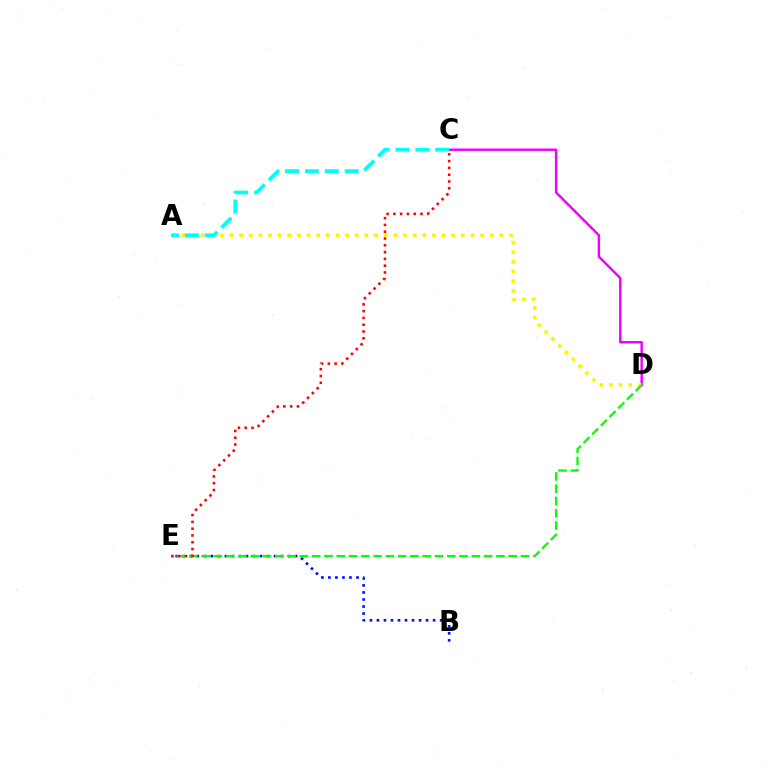{('C', 'D'): [{'color': '#ee00ff', 'line_style': 'solid', 'thickness': 1.75}], ('A', 'D'): [{'color': '#fcf500', 'line_style': 'dotted', 'thickness': 2.62}], ('B', 'E'): [{'color': '#0010ff', 'line_style': 'dotted', 'thickness': 1.91}], ('A', 'C'): [{'color': '#00fff6', 'line_style': 'dashed', 'thickness': 2.7}], ('D', 'E'): [{'color': '#08ff00', 'line_style': 'dashed', 'thickness': 1.67}], ('C', 'E'): [{'color': '#ff0000', 'line_style': 'dotted', 'thickness': 1.85}]}